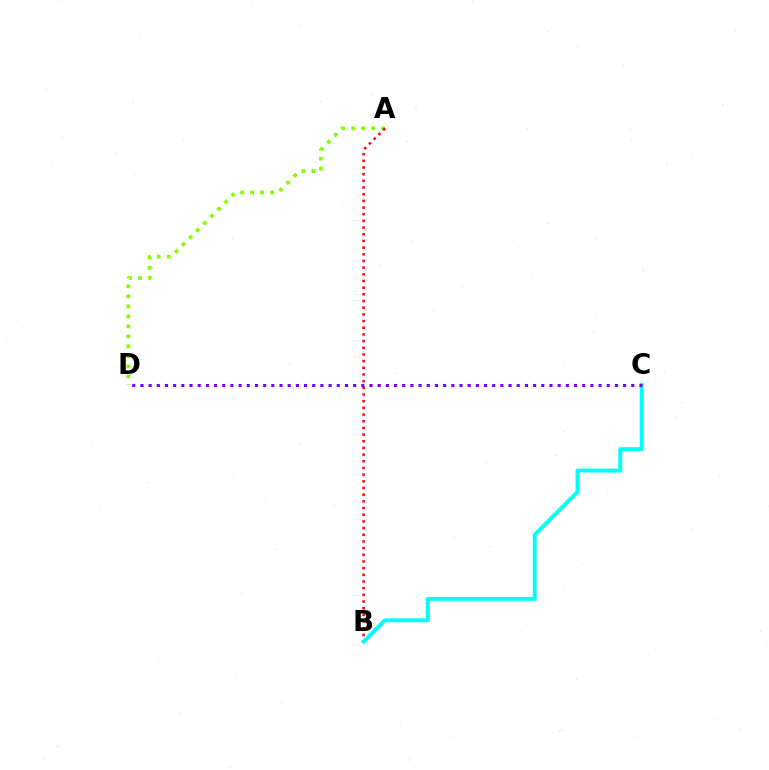{('A', 'D'): [{'color': '#84ff00', 'line_style': 'dotted', 'thickness': 2.72}], ('A', 'B'): [{'color': '#ff0000', 'line_style': 'dotted', 'thickness': 1.81}], ('B', 'C'): [{'color': '#00fff6', 'line_style': 'solid', 'thickness': 2.82}], ('C', 'D'): [{'color': '#7200ff', 'line_style': 'dotted', 'thickness': 2.22}]}